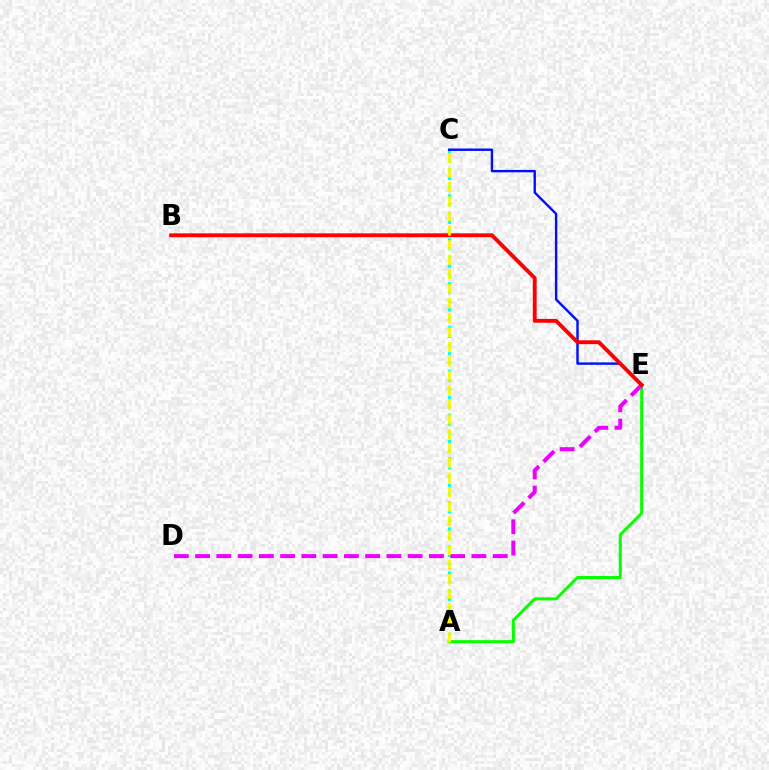{('A', 'C'): [{'color': '#00fff6', 'line_style': 'dotted', 'thickness': 2.38}, {'color': '#fcf500', 'line_style': 'dashed', 'thickness': 1.97}], ('A', 'E'): [{'color': '#08ff00', 'line_style': 'solid', 'thickness': 2.18}], ('C', 'E'): [{'color': '#0010ff', 'line_style': 'solid', 'thickness': 1.74}], ('D', 'E'): [{'color': '#ee00ff', 'line_style': 'dashed', 'thickness': 2.89}], ('B', 'E'): [{'color': '#ff0000', 'line_style': 'solid', 'thickness': 2.78}]}